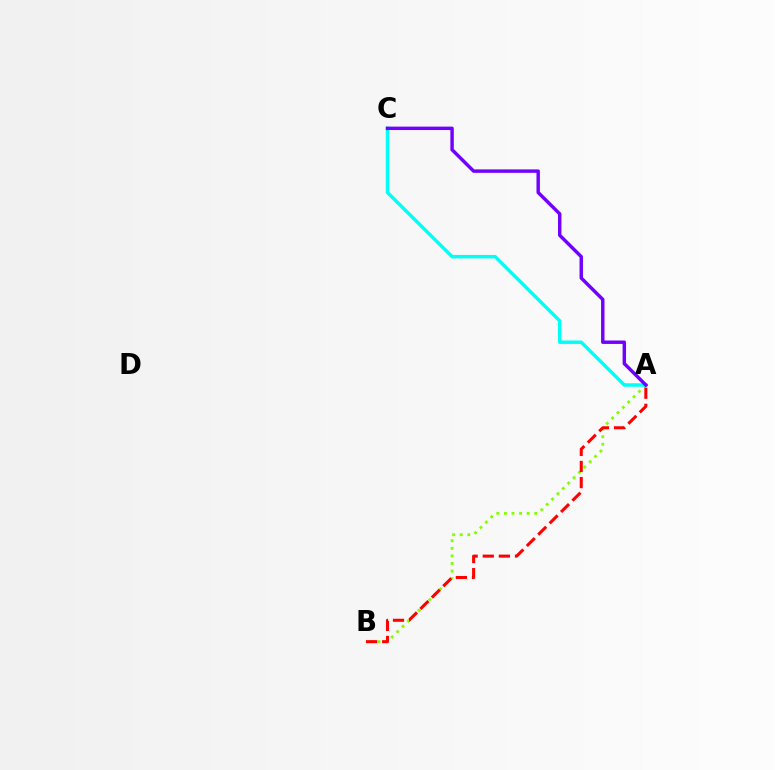{('A', 'B'): [{'color': '#84ff00', 'line_style': 'dotted', 'thickness': 2.06}, {'color': '#ff0000', 'line_style': 'dashed', 'thickness': 2.19}], ('A', 'C'): [{'color': '#00fff6', 'line_style': 'solid', 'thickness': 2.49}, {'color': '#7200ff', 'line_style': 'solid', 'thickness': 2.47}]}